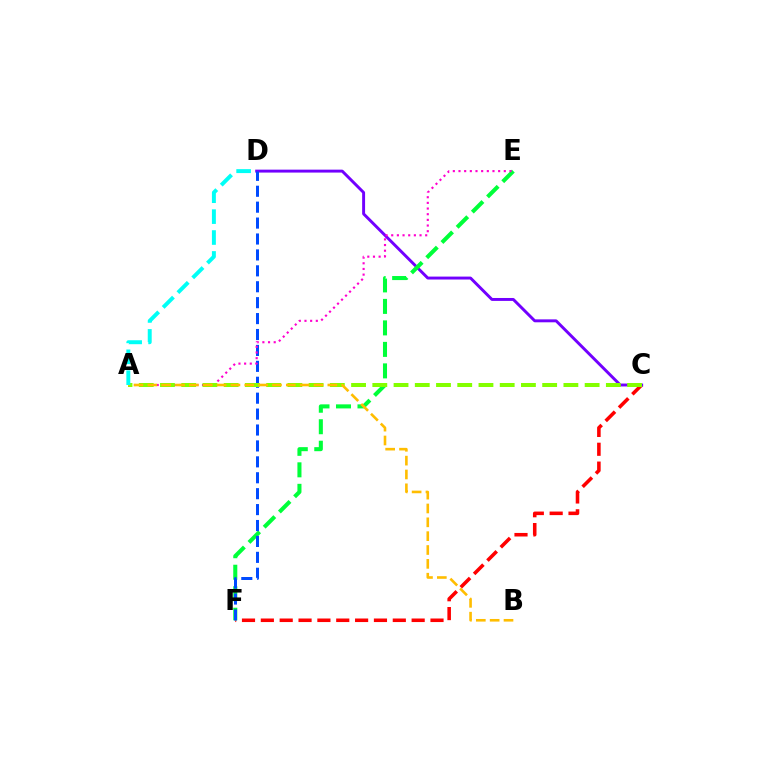{('C', 'F'): [{'color': '#ff0000', 'line_style': 'dashed', 'thickness': 2.56}], ('C', 'D'): [{'color': '#7200ff', 'line_style': 'solid', 'thickness': 2.11}], ('E', 'F'): [{'color': '#00ff39', 'line_style': 'dashed', 'thickness': 2.92}], ('D', 'F'): [{'color': '#004bff', 'line_style': 'dashed', 'thickness': 2.16}], ('A', 'E'): [{'color': '#ff00cf', 'line_style': 'dotted', 'thickness': 1.54}], ('A', 'C'): [{'color': '#84ff00', 'line_style': 'dashed', 'thickness': 2.88}], ('A', 'B'): [{'color': '#ffbd00', 'line_style': 'dashed', 'thickness': 1.88}], ('A', 'D'): [{'color': '#00fff6', 'line_style': 'dashed', 'thickness': 2.84}]}